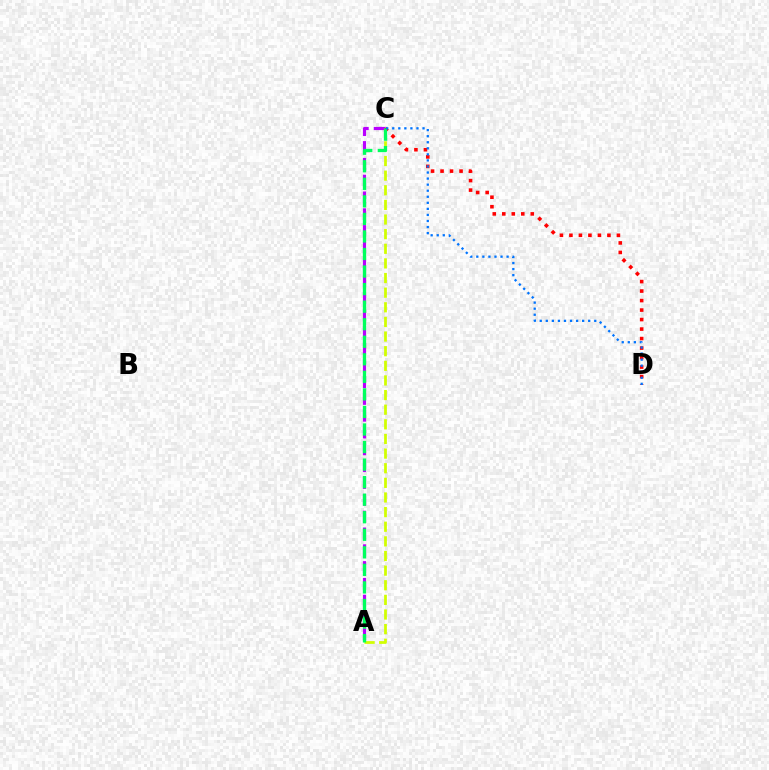{('A', 'C'): [{'color': '#b900ff', 'line_style': 'dashed', 'thickness': 2.28}, {'color': '#d1ff00', 'line_style': 'dashed', 'thickness': 1.99}, {'color': '#00ff5c', 'line_style': 'dashed', 'thickness': 2.38}], ('C', 'D'): [{'color': '#ff0000', 'line_style': 'dotted', 'thickness': 2.58}, {'color': '#0074ff', 'line_style': 'dotted', 'thickness': 1.65}]}